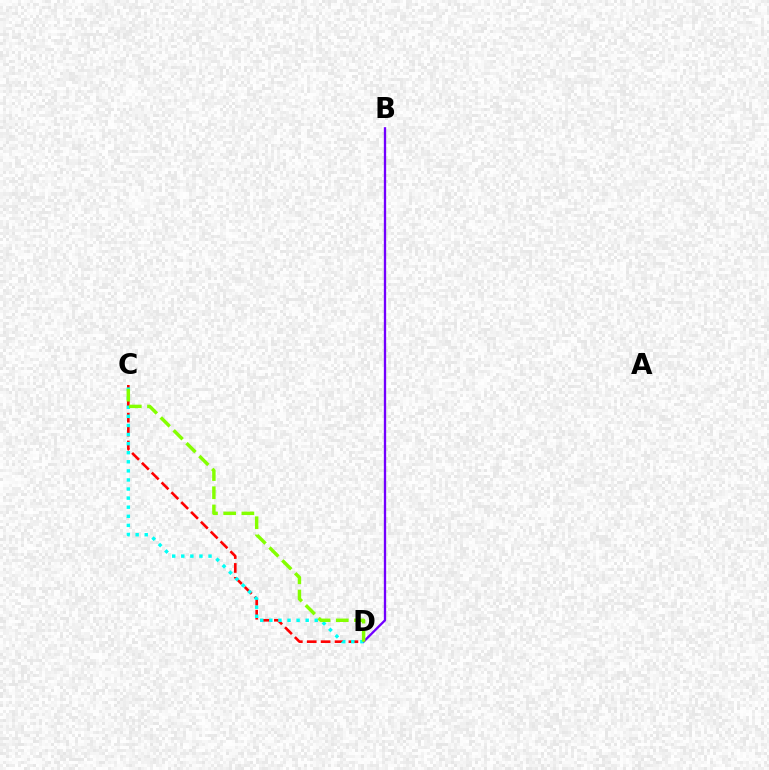{('C', 'D'): [{'color': '#ff0000', 'line_style': 'dashed', 'thickness': 1.89}, {'color': '#00fff6', 'line_style': 'dotted', 'thickness': 2.47}, {'color': '#84ff00', 'line_style': 'dashed', 'thickness': 2.47}], ('B', 'D'): [{'color': '#7200ff', 'line_style': 'solid', 'thickness': 1.67}]}